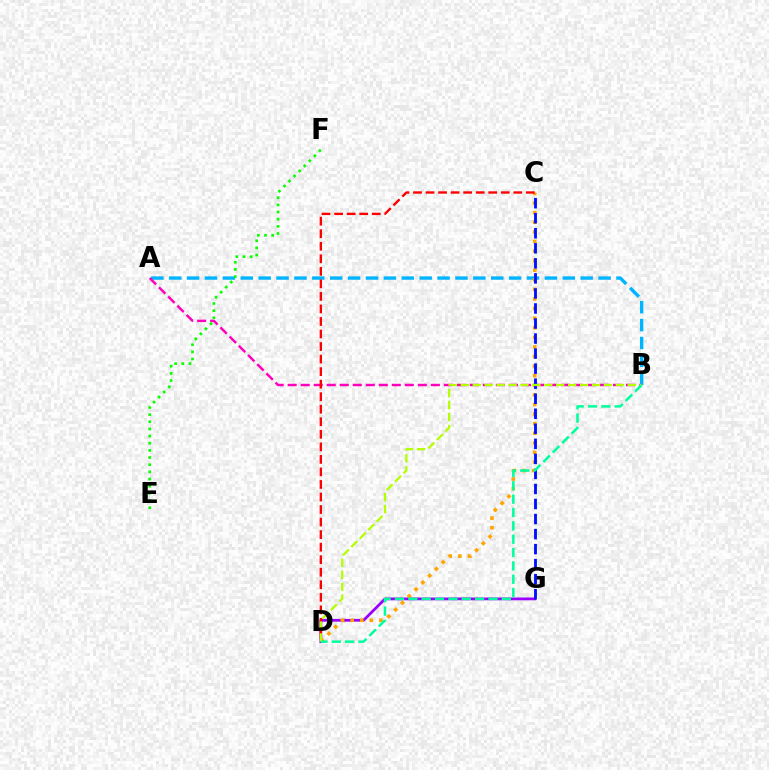{('A', 'B'): [{'color': '#00b5ff', 'line_style': 'dashed', 'thickness': 2.43}, {'color': '#ff00bd', 'line_style': 'dashed', 'thickness': 1.77}], ('D', 'G'): [{'color': '#9b00ff', 'line_style': 'solid', 'thickness': 1.99}], ('C', 'D'): [{'color': '#ffa500', 'line_style': 'dotted', 'thickness': 2.61}, {'color': '#ff0000', 'line_style': 'dashed', 'thickness': 1.7}], ('C', 'G'): [{'color': '#0010ff', 'line_style': 'dashed', 'thickness': 2.04}], ('B', 'D'): [{'color': '#b3ff00', 'line_style': 'dashed', 'thickness': 1.62}, {'color': '#00ff9d', 'line_style': 'dashed', 'thickness': 1.81}], ('E', 'F'): [{'color': '#08ff00', 'line_style': 'dotted', 'thickness': 1.94}]}